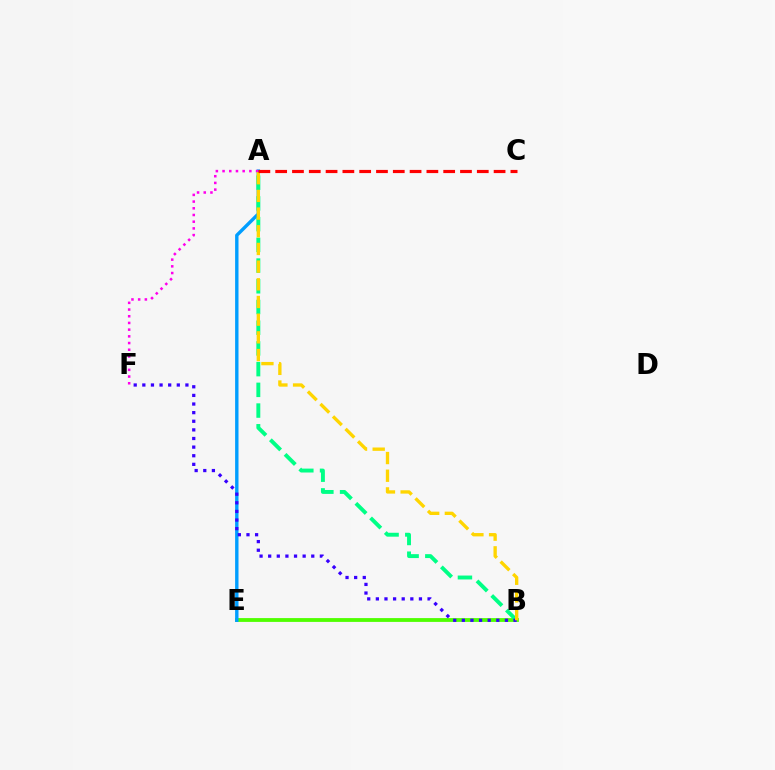{('B', 'E'): [{'color': '#4fff00', 'line_style': 'solid', 'thickness': 2.74}], ('A', 'E'): [{'color': '#009eff', 'line_style': 'solid', 'thickness': 2.44}], ('A', 'B'): [{'color': '#00ff86', 'line_style': 'dashed', 'thickness': 2.81}, {'color': '#ffd500', 'line_style': 'dashed', 'thickness': 2.4}], ('B', 'F'): [{'color': '#3700ff', 'line_style': 'dotted', 'thickness': 2.34}], ('A', 'F'): [{'color': '#ff00ed', 'line_style': 'dotted', 'thickness': 1.82}], ('A', 'C'): [{'color': '#ff0000', 'line_style': 'dashed', 'thickness': 2.28}]}